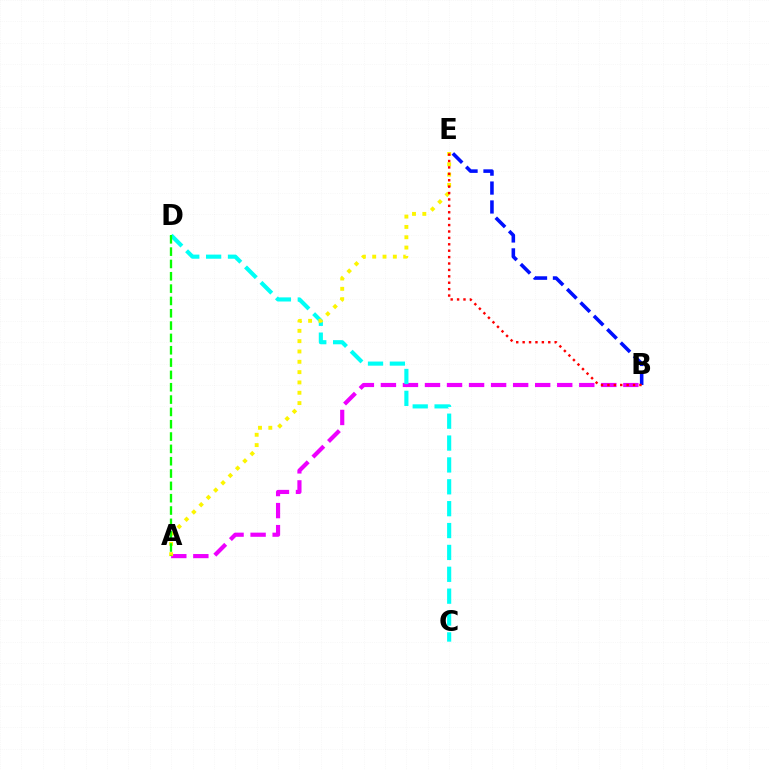{('A', 'B'): [{'color': '#ee00ff', 'line_style': 'dashed', 'thickness': 2.99}], ('C', 'D'): [{'color': '#00fff6', 'line_style': 'dashed', 'thickness': 2.97}], ('A', 'E'): [{'color': '#fcf500', 'line_style': 'dotted', 'thickness': 2.8}], ('A', 'D'): [{'color': '#08ff00', 'line_style': 'dashed', 'thickness': 1.67}], ('B', 'E'): [{'color': '#0010ff', 'line_style': 'dashed', 'thickness': 2.57}, {'color': '#ff0000', 'line_style': 'dotted', 'thickness': 1.74}]}